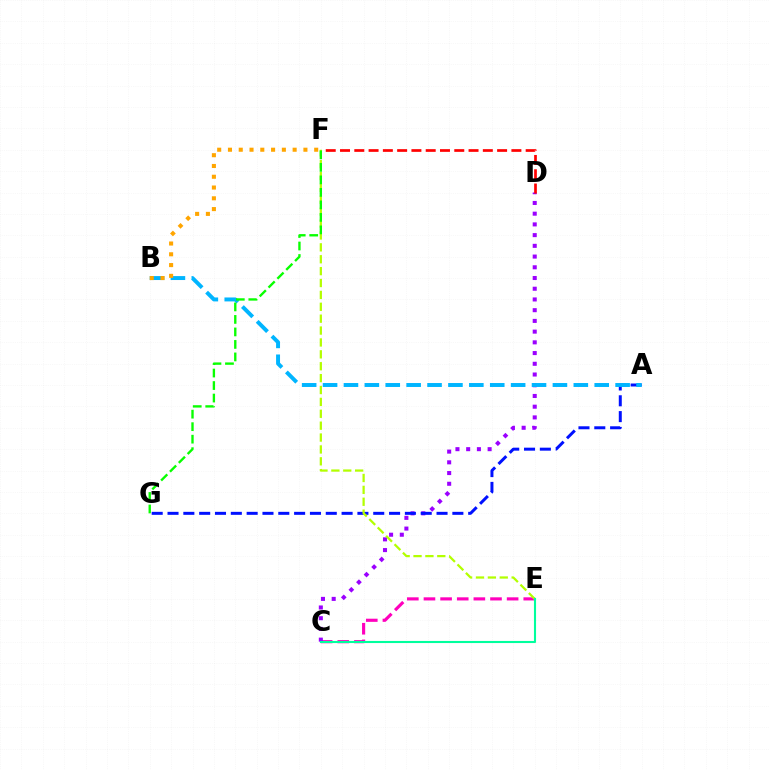{('C', 'E'): [{'color': '#ff00bd', 'line_style': 'dashed', 'thickness': 2.26}, {'color': '#00ff9d', 'line_style': 'solid', 'thickness': 1.51}], ('C', 'D'): [{'color': '#9b00ff', 'line_style': 'dotted', 'thickness': 2.91}], ('A', 'G'): [{'color': '#0010ff', 'line_style': 'dashed', 'thickness': 2.15}], ('A', 'B'): [{'color': '#00b5ff', 'line_style': 'dashed', 'thickness': 2.84}], ('E', 'F'): [{'color': '#b3ff00', 'line_style': 'dashed', 'thickness': 1.61}], ('D', 'F'): [{'color': '#ff0000', 'line_style': 'dashed', 'thickness': 1.94}], ('F', 'G'): [{'color': '#08ff00', 'line_style': 'dashed', 'thickness': 1.7}], ('B', 'F'): [{'color': '#ffa500', 'line_style': 'dotted', 'thickness': 2.93}]}